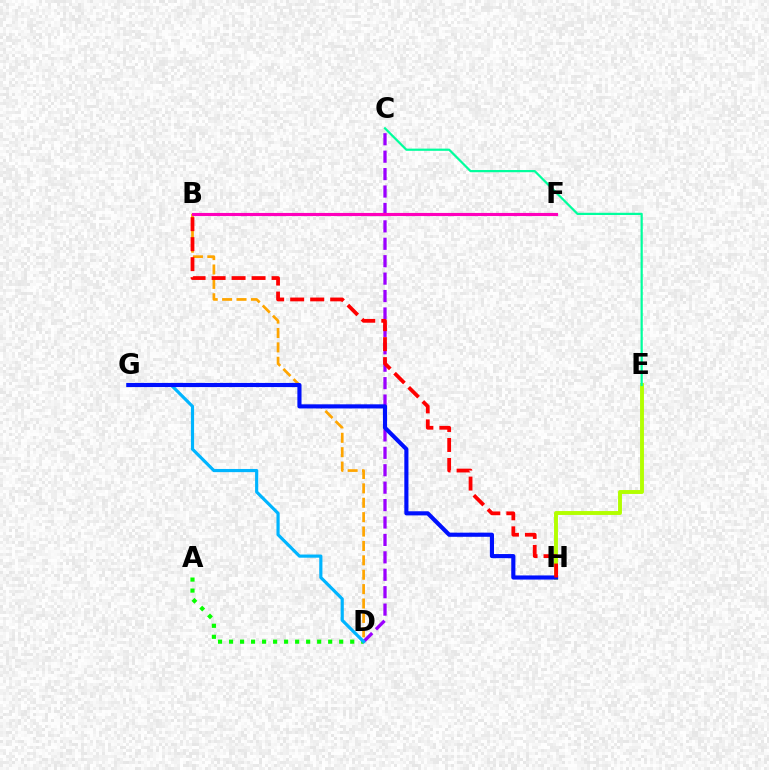{('A', 'D'): [{'color': '#08ff00', 'line_style': 'dotted', 'thickness': 2.99}], ('B', 'D'): [{'color': '#ffa500', 'line_style': 'dashed', 'thickness': 1.96}], ('C', 'D'): [{'color': '#9b00ff', 'line_style': 'dashed', 'thickness': 2.37}], ('D', 'G'): [{'color': '#00b5ff', 'line_style': 'solid', 'thickness': 2.28}], ('E', 'H'): [{'color': '#b3ff00', 'line_style': 'solid', 'thickness': 2.81}], ('G', 'H'): [{'color': '#0010ff', 'line_style': 'solid', 'thickness': 2.98}], ('B', 'H'): [{'color': '#ff0000', 'line_style': 'dashed', 'thickness': 2.72}], ('B', 'F'): [{'color': '#ff00bd', 'line_style': 'solid', 'thickness': 2.25}], ('C', 'E'): [{'color': '#00ff9d', 'line_style': 'solid', 'thickness': 1.59}]}